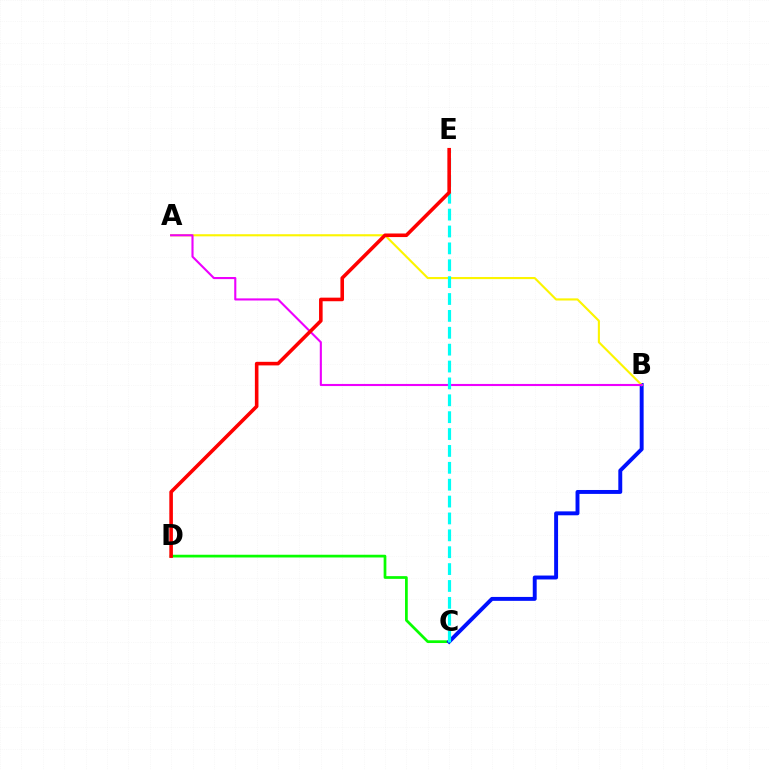{('C', 'D'): [{'color': '#08ff00', 'line_style': 'solid', 'thickness': 1.97}], ('B', 'C'): [{'color': '#0010ff', 'line_style': 'solid', 'thickness': 2.82}], ('A', 'B'): [{'color': '#fcf500', 'line_style': 'solid', 'thickness': 1.53}, {'color': '#ee00ff', 'line_style': 'solid', 'thickness': 1.52}], ('C', 'E'): [{'color': '#00fff6', 'line_style': 'dashed', 'thickness': 2.29}], ('D', 'E'): [{'color': '#ff0000', 'line_style': 'solid', 'thickness': 2.58}]}